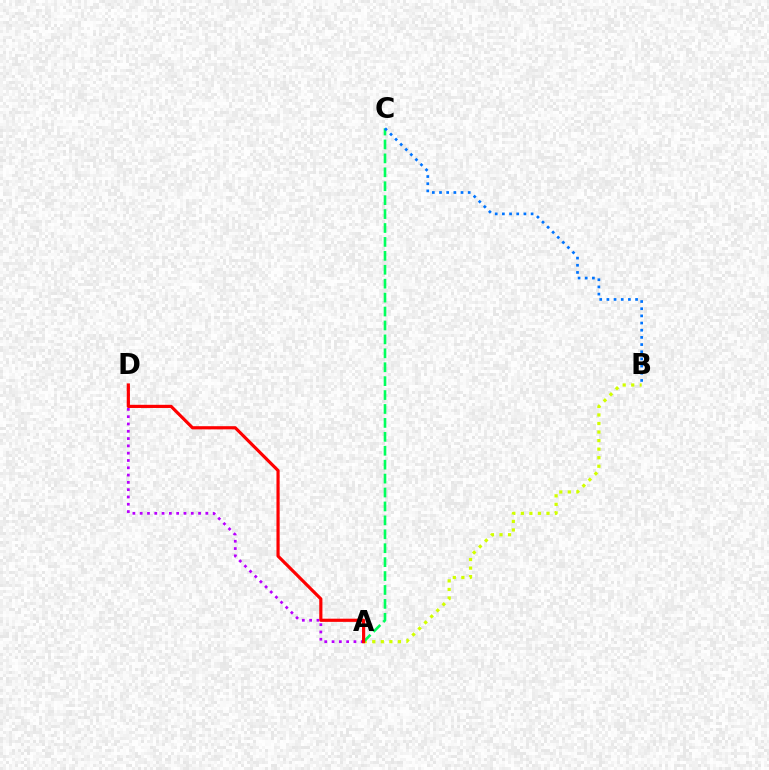{('A', 'B'): [{'color': '#d1ff00', 'line_style': 'dotted', 'thickness': 2.32}], ('A', 'C'): [{'color': '#00ff5c', 'line_style': 'dashed', 'thickness': 1.89}], ('B', 'C'): [{'color': '#0074ff', 'line_style': 'dotted', 'thickness': 1.95}], ('A', 'D'): [{'color': '#b900ff', 'line_style': 'dotted', 'thickness': 1.98}, {'color': '#ff0000', 'line_style': 'solid', 'thickness': 2.28}]}